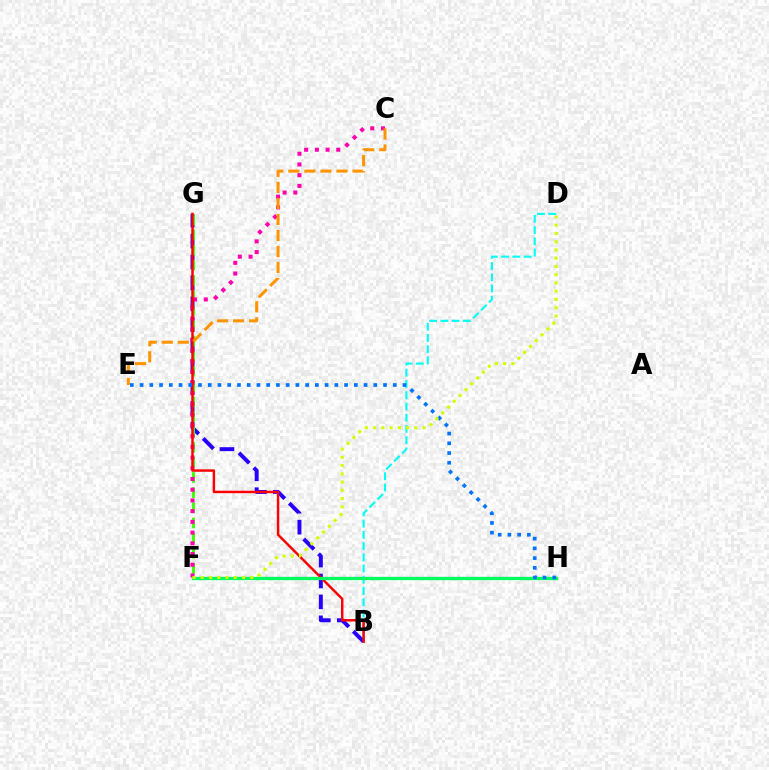{('F', 'H'): [{'color': '#b900ff', 'line_style': 'solid', 'thickness': 1.51}, {'color': '#00ff5c', 'line_style': 'solid', 'thickness': 2.32}], ('B', 'D'): [{'color': '#00fff6', 'line_style': 'dashed', 'thickness': 1.53}], ('B', 'G'): [{'color': '#2500ff', 'line_style': 'dashed', 'thickness': 2.84}, {'color': '#ff0000', 'line_style': 'solid', 'thickness': 1.77}], ('F', 'G'): [{'color': '#3dff00', 'line_style': 'dashed', 'thickness': 2.06}], ('C', 'F'): [{'color': '#ff00ac', 'line_style': 'dotted', 'thickness': 2.91}], ('C', 'E'): [{'color': '#ff9400', 'line_style': 'dashed', 'thickness': 2.18}], ('E', 'H'): [{'color': '#0074ff', 'line_style': 'dotted', 'thickness': 2.65}], ('D', 'F'): [{'color': '#d1ff00', 'line_style': 'dotted', 'thickness': 2.24}]}